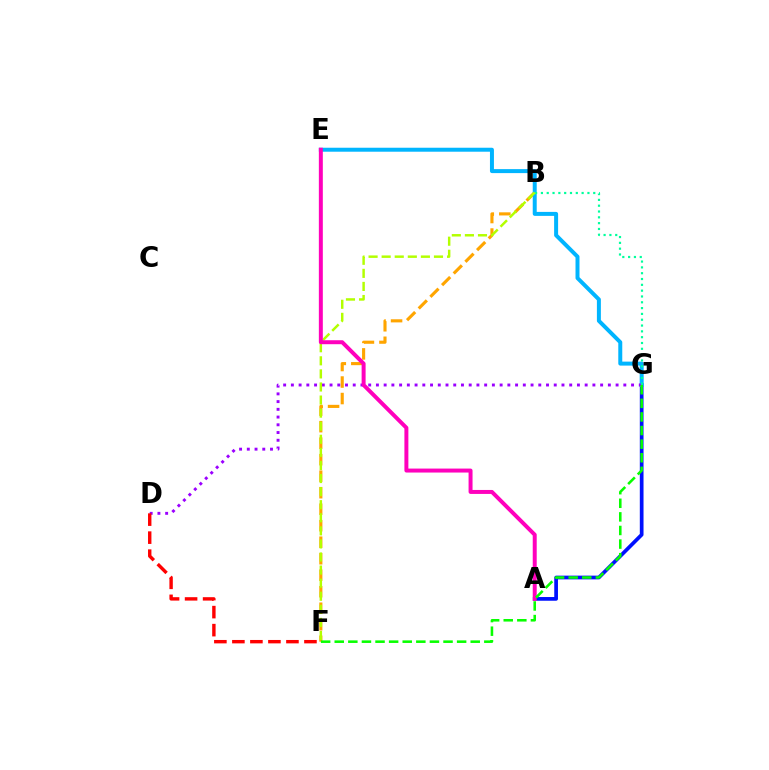{('A', 'G'): [{'color': '#0010ff', 'line_style': 'solid', 'thickness': 2.68}], ('B', 'F'): [{'color': '#ffa500', 'line_style': 'dashed', 'thickness': 2.24}, {'color': '#b3ff00', 'line_style': 'dashed', 'thickness': 1.78}], ('E', 'G'): [{'color': '#00b5ff', 'line_style': 'solid', 'thickness': 2.86}], ('D', 'G'): [{'color': '#9b00ff', 'line_style': 'dotted', 'thickness': 2.1}], ('B', 'G'): [{'color': '#00ff9d', 'line_style': 'dotted', 'thickness': 1.58}], ('D', 'F'): [{'color': '#ff0000', 'line_style': 'dashed', 'thickness': 2.45}], ('A', 'E'): [{'color': '#ff00bd', 'line_style': 'solid', 'thickness': 2.86}], ('F', 'G'): [{'color': '#08ff00', 'line_style': 'dashed', 'thickness': 1.85}]}